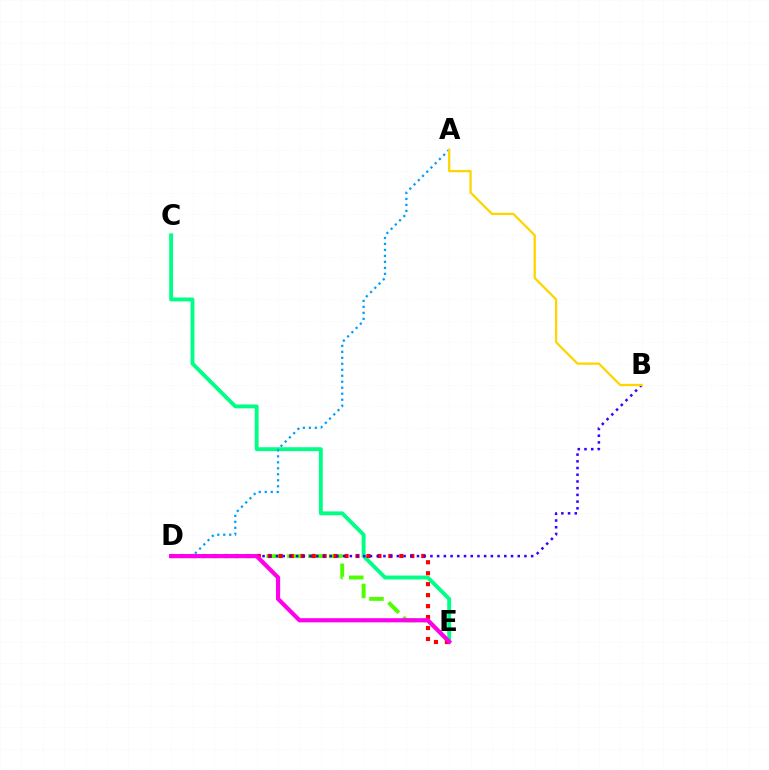{('C', 'E'): [{'color': '#00ff86', 'line_style': 'solid', 'thickness': 2.79}], ('A', 'D'): [{'color': '#009eff', 'line_style': 'dotted', 'thickness': 1.63}], ('D', 'E'): [{'color': '#4fff00', 'line_style': 'dashed', 'thickness': 2.82}, {'color': '#ff0000', 'line_style': 'dotted', 'thickness': 2.98}, {'color': '#ff00ed', 'line_style': 'solid', 'thickness': 3.0}], ('B', 'D'): [{'color': '#3700ff', 'line_style': 'dotted', 'thickness': 1.82}], ('A', 'B'): [{'color': '#ffd500', 'line_style': 'solid', 'thickness': 1.64}]}